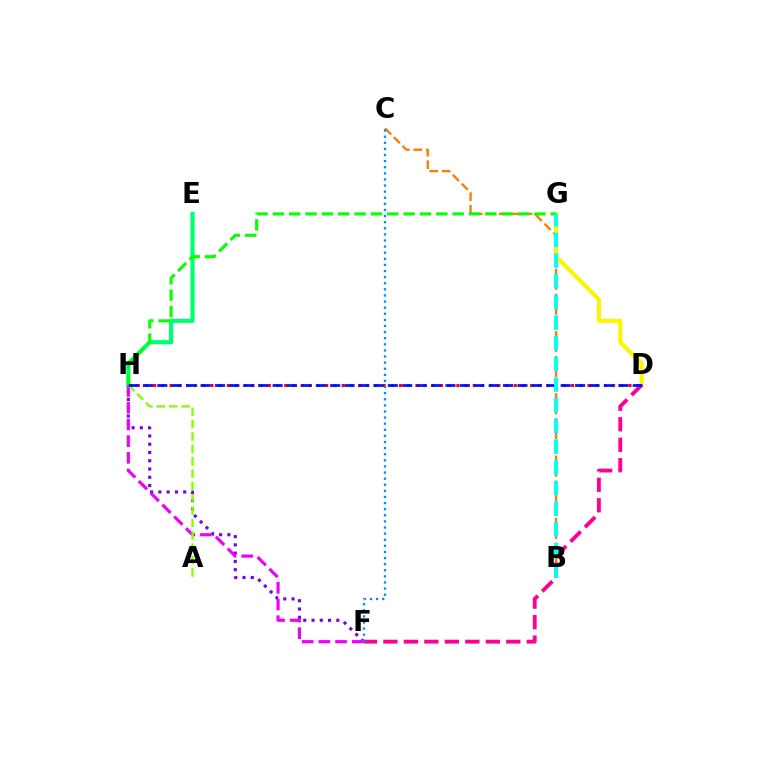{('E', 'H'): [{'color': '#00ff74', 'line_style': 'solid', 'thickness': 3.0}], ('D', 'H'): [{'color': '#ff0000', 'line_style': 'dotted', 'thickness': 2.23}, {'color': '#0010ff', 'line_style': 'dashed', 'thickness': 1.96}], ('F', 'H'): [{'color': '#7200ff', 'line_style': 'dotted', 'thickness': 2.25}, {'color': '#ee00ff', 'line_style': 'dashed', 'thickness': 2.27}], ('B', 'C'): [{'color': '#ff7c00', 'line_style': 'dashed', 'thickness': 1.69}], ('A', 'H'): [{'color': '#84ff00', 'line_style': 'dashed', 'thickness': 1.68}], ('D', 'G'): [{'color': '#fcf500', 'line_style': 'solid', 'thickness': 2.92}], ('D', 'F'): [{'color': '#ff0094', 'line_style': 'dashed', 'thickness': 2.78}], ('G', 'H'): [{'color': '#08ff00', 'line_style': 'dashed', 'thickness': 2.22}], ('B', 'G'): [{'color': '#00fff6', 'line_style': 'dashed', 'thickness': 2.81}], ('C', 'F'): [{'color': '#008cff', 'line_style': 'dotted', 'thickness': 1.66}]}